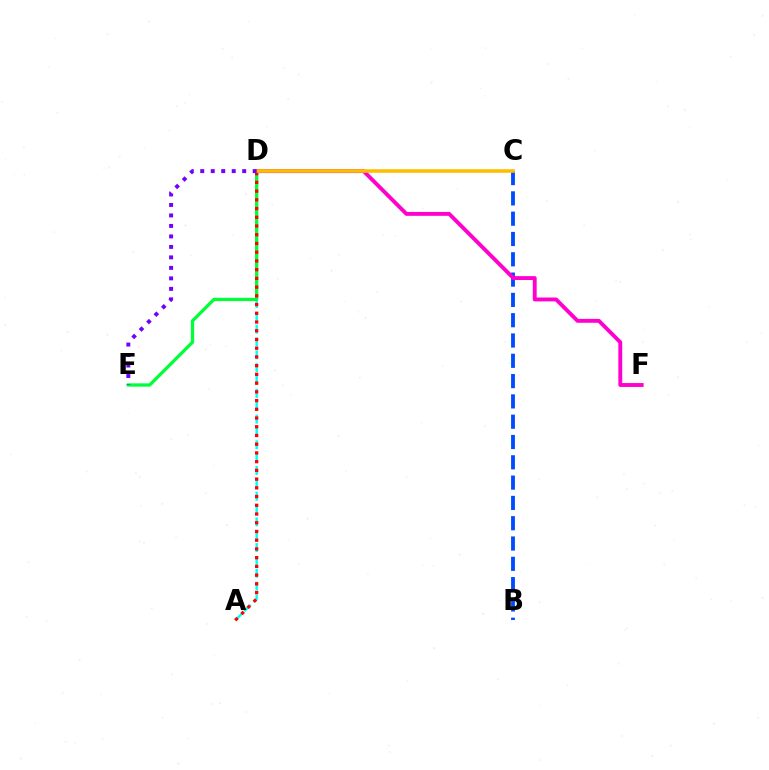{('A', 'D'): [{'color': '#00fff6', 'line_style': 'dashed', 'thickness': 1.75}, {'color': '#ff0000', 'line_style': 'dotted', 'thickness': 2.37}], ('B', 'C'): [{'color': '#004bff', 'line_style': 'dashed', 'thickness': 2.76}], ('D', 'E'): [{'color': '#00ff39', 'line_style': 'solid', 'thickness': 2.37}, {'color': '#7200ff', 'line_style': 'dotted', 'thickness': 2.85}], ('D', 'F'): [{'color': '#ff00cf', 'line_style': 'solid', 'thickness': 2.8}], ('C', 'D'): [{'color': '#84ff00', 'line_style': 'dotted', 'thickness': 1.62}, {'color': '#ffbd00', 'line_style': 'solid', 'thickness': 2.57}]}